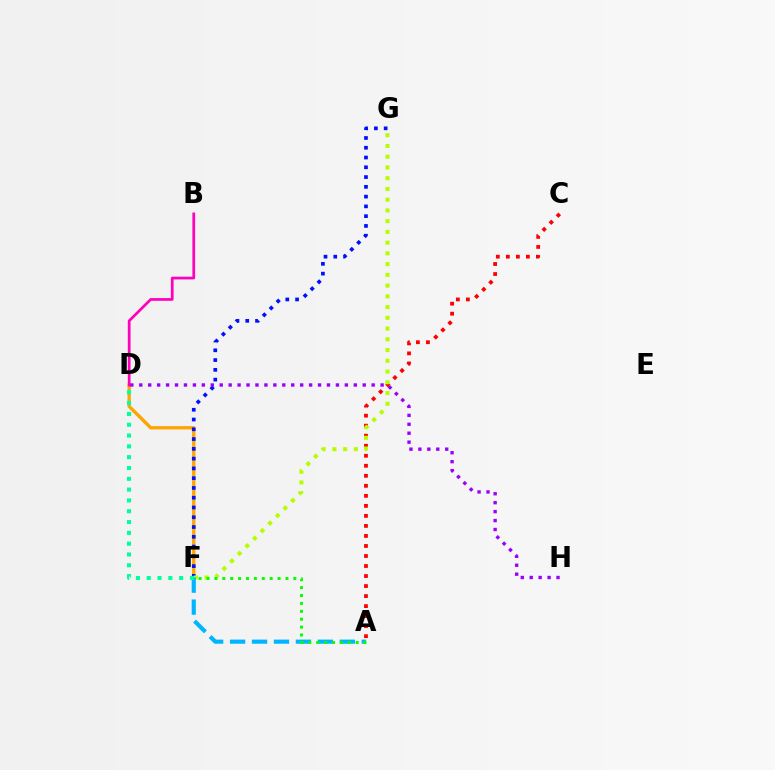{('D', 'F'): [{'color': '#ffa500', 'line_style': 'solid', 'thickness': 2.4}, {'color': '#00ff9d', 'line_style': 'dotted', 'thickness': 2.94}], ('A', 'C'): [{'color': '#ff0000', 'line_style': 'dotted', 'thickness': 2.72}], ('F', 'G'): [{'color': '#0010ff', 'line_style': 'dotted', 'thickness': 2.66}, {'color': '#b3ff00', 'line_style': 'dotted', 'thickness': 2.92}], ('A', 'F'): [{'color': '#00b5ff', 'line_style': 'dashed', 'thickness': 2.98}, {'color': '#08ff00', 'line_style': 'dotted', 'thickness': 2.14}], ('B', 'D'): [{'color': '#ff00bd', 'line_style': 'solid', 'thickness': 1.96}], ('D', 'H'): [{'color': '#9b00ff', 'line_style': 'dotted', 'thickness': 2.43}]}